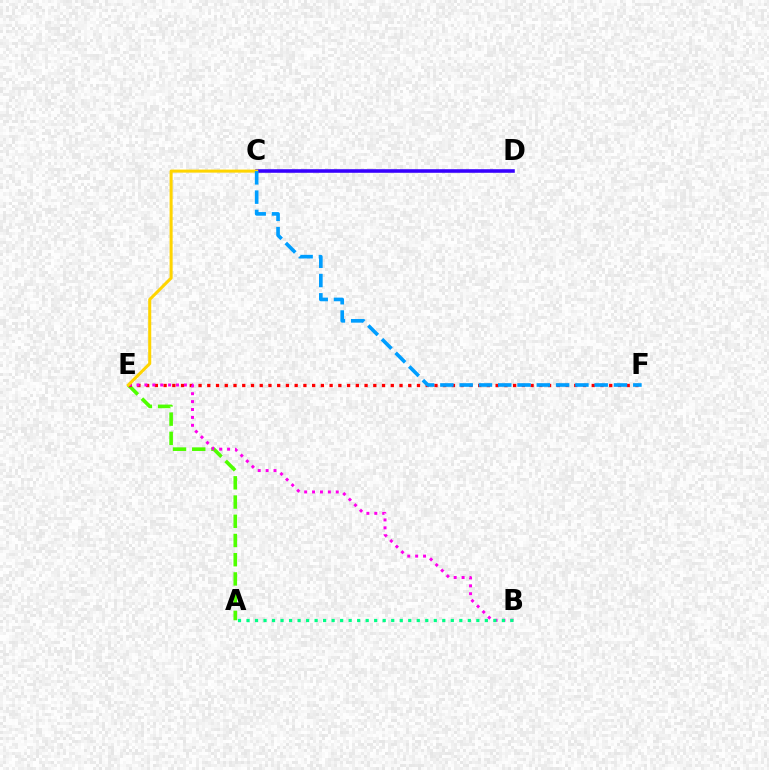{('A', 'E'): [{'color': '#4fff00', 'line_style': 'dashed', 'thickness': 2.61}], ('C', 'D'): [{'color': '#3700ff', 'line_style': 'solid', 'thickness': 2.57}], ('E', 'F'): [{'color': '#ff0000', 'line_style': 'dotted', 'thickness': 2.37}], ('B', 'E'): [{'color': '#ff00ed', 'line_style': 'dotted', 'thickness': 2.15}], ('A', 'B'): [{'color': '#00ff86', 'line_style': 'dotted', 'thickness': 2.31}], ('C', 'E'): [{'color': '#ffd500', 'line_style': 'solid', 'thickness': 2.19}], ('C', 'F'): [{'color': '#009eff', 'line_style': 'dashed', 'thickness': 2.62}]}